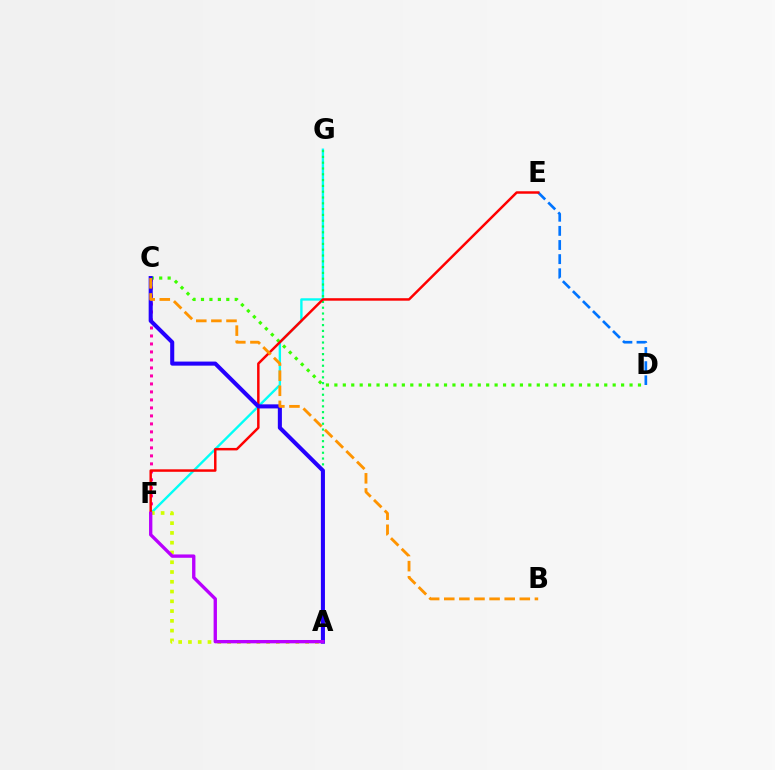{('C', 'F'): [{'color': '#ff00ac', 'line_style': 'dotted', 'thickness': 2.17}], ('C', 'D'): [{'color': '#3dff00', 'line_style': 'dotted', 'thickness': 2.29}], ('D', 'E'): [{'color': '#0074ff', 'line_style': 'dashed', 'thickness': 1.92}], ('F', 'G'): [{'color': '#00fff6', 'line_style': 'solid', 'thickness': 1.7}], ('A', 'G'): [{'color': '#00ff5c', 'line_style': 'dotted', 'thickness': 1.58}], ('A', 'F'): [{'color': '#d1ff00', 'line_style': 'dotted', 'thickness': 2.65}, {'color': '#b900ff', 'line_style': 'solid', 'thickness': 2.41}], ('E', 'F'): [{'color': '#ff0000', 'line_style': 'solid', 'thickness': 1.78}], ('A', 'C'): [{'color': '#2500ff', 'line_style': 'solid', 'thickness': 2.93}], ('B', 'C'): [{'color': '#ff9400', 'line_style': 'dashed', 'thickness': 2.05}]}